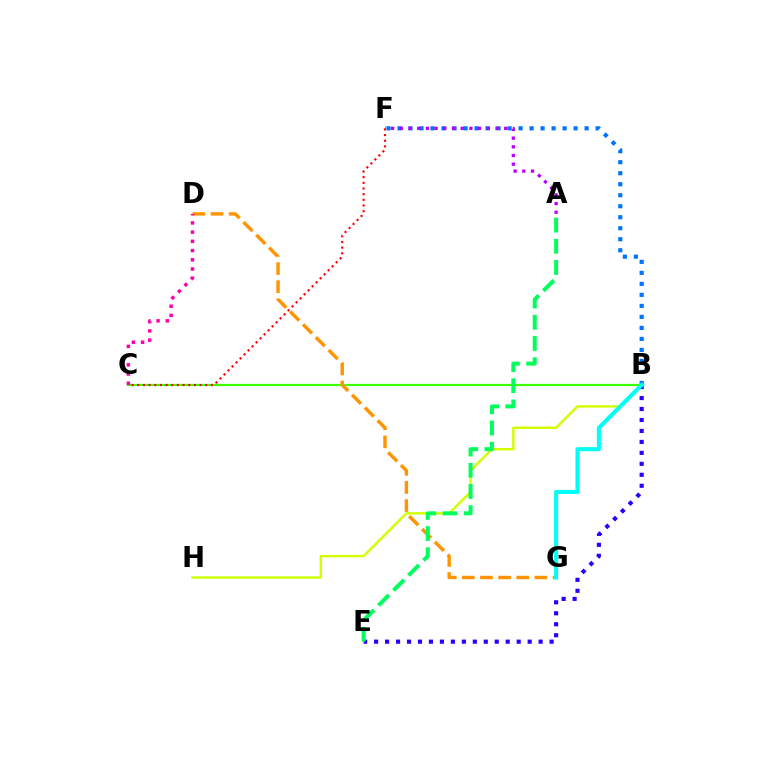{('B', 'E'): [{'color': '#2500ff', 'line_style': 'dotted', 'thickness': 2.98}], ('B', 'C'): [{'color': '#3dff00', 'line_style': 'solid', 'thickness': 1.58}], ('B', 'H'): [{'color': '#d1ff00', 'line_style': 'solid', 'thickness': 1.75}], ('C', 'F'): [{'color': '#ff0000', 'line_style': 'dotted', 'thickness': 1.54}], ('B', 'F'): [{'color': '#0074ff', 'line_style': 'dotted', 'thickness': 2.99}], ('D', 'G'): [{'color': '#ff9400', 'line_style': 'dashed', 'thickness': 2.46}], ('A', 'E'): [{'color': '#00ff5c', 'line_style': 'dashed', 'thickness': 2.88}], ('B', 'G'): [{'color': '#00fff6', 'line_style': 'solid', 'thickness': 2.93}], ('A', 'F'): [{'color': '#b900ff', 'line_style': 'dotted', 'thickness': 2.36}], ('C', 'D'): [{'color': '#ff00ac', 'line_style': 'dotted', 'thickness': 2.5}]}